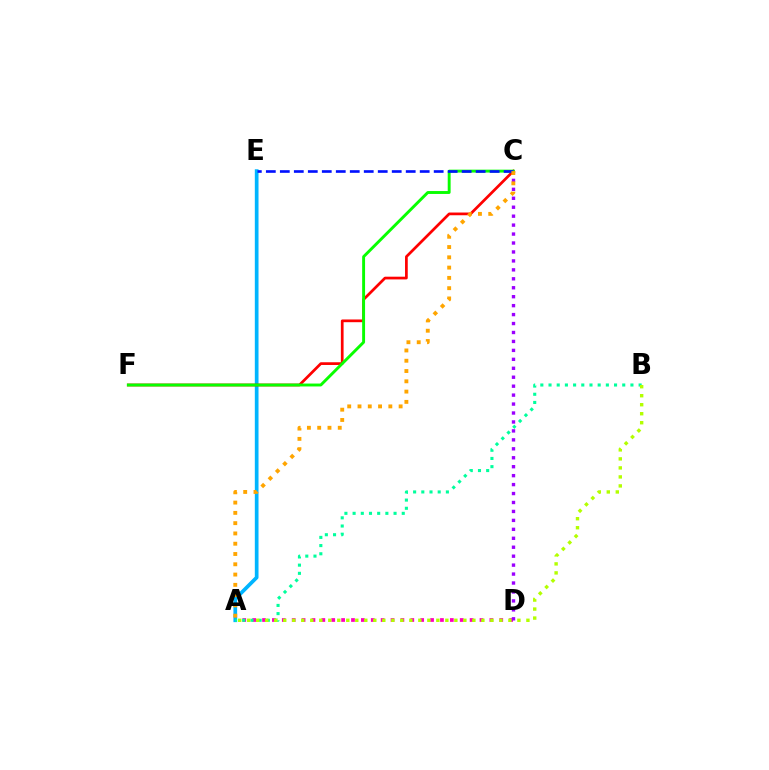{('A', 'D'): [{'color': '#ff00bd', 'line_style': 'dotted', 'thickness': 2.69}], ('A', 'E'): [{'color': '#00b5ff', 'line_style': 'solid', 'thickness': 2.66}], ('C', 'D'): [{'color': '#9b00ff', 'line_style': 'dotted', 'thickness': 2.43}], ('C', 'F'): [{'color': '#ff0000', 'line_style': 'solid', 'thickness': 1.96}, {'color': '#08ff00', 'line_style': 'solid', 'thickness': 2.09}], ('A', 'B'): [{'color': '#00ff9d', 'line_style': 'dotted', 'thickness': 2.23}, {'color': '#b3ff00', 'line_style': 'dotted', 'thickness': 2.45}], ('C', 'E'): [{'color': '#0010ff', 'line_style': 'dashed', 'thickness': 1.9}], ('A', 'C'): [{'color': '#ffa500', 'line_style': 'dotted', 'thickness': 2.79}]}